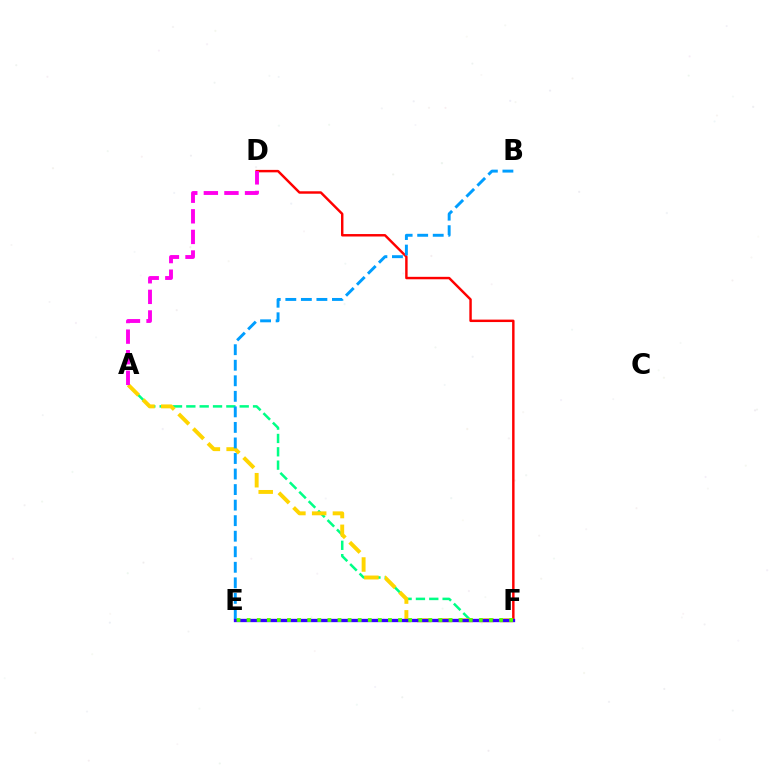{('A', 'F'): [{'color': '#00ff86', 'line_style': 'dashed', 'thickness': 1.81}, {'color': '#ffd500', 'line_style': 'dashed', 'thickness': 2.82}], ('D', 'F'): [{'color': '#ff0000', 'line_style': 'solid', 'thickness': 1.76}], ('B', 'E'): [{'color': '#009eff', 'line_style': 'dashed', 'thickness': 2.11}], ('E', 'F'): [{'color': '#3700ff', 'line_style': 'solid', 'thickness': 2.39}, {'color': '#4fff00', 'line_style': 'dotted', 'thickness': 2.74}], ('A', 'D'): [{'color': '#ff00ed', 'line_style': 'dashed', 'thickness': 2.8}]}